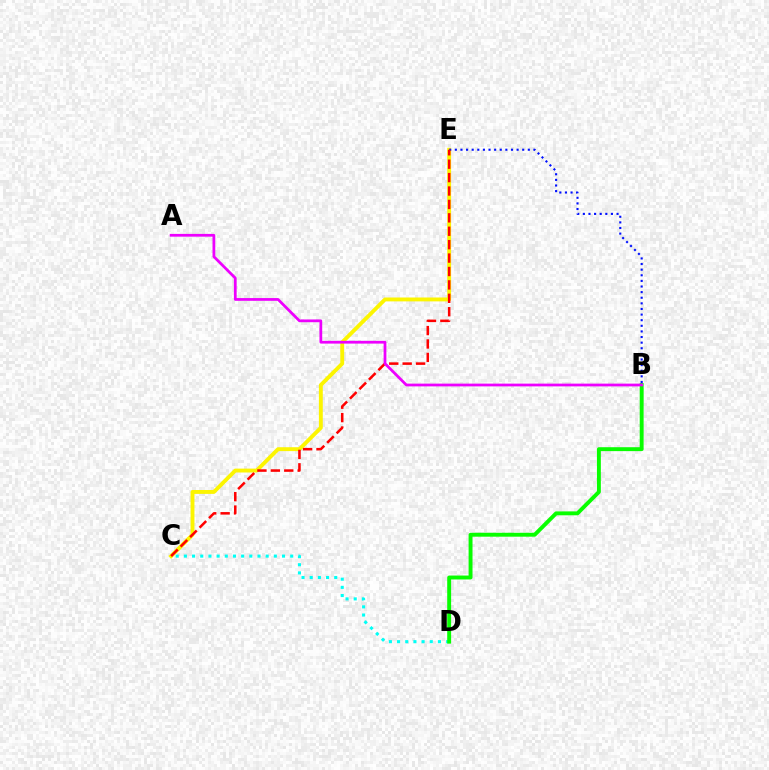{('C', 'E'): [{'color': '#fcf500', 'line_style': 'solid', 'thickness': 2.8}, {'color': '#ff0000', 'line_style': 'dashed', 'thickness': 1.82}], ('B', 'E'): [{'color': '#0010ff', 'line_style': 'dotted', 'thickness': 1.53}], ('C', 'D'): [{'color': '#00fff6', 'line_style': 'dotted', 'thickness': 2.22}], ('B', 'D'): [{'color': '#08ff00', 'line_style': 'solid', 'thickness': 2.82}], ('A', 'B'): [{'color': '#ee00ff', 'line_style': 'solid', 'thickness': 1.98}]}